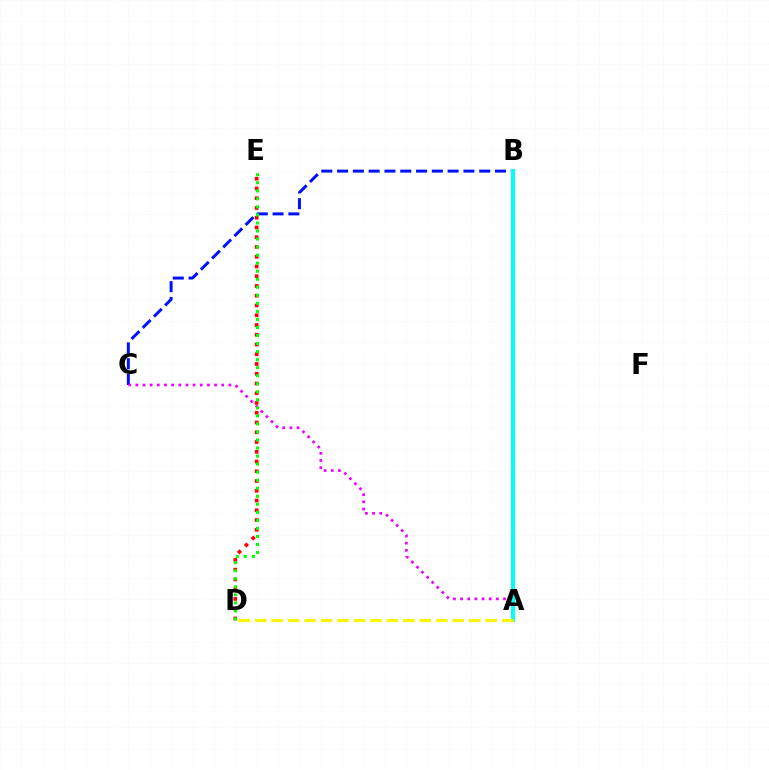{('D', 'E'): [{'color': '#ff0000', 'line_style': 'dotted', 'thickness': 2.65}, {'color': '#08ff00', 'line_style': 'dotted', 'thickness': 2.18}], ('B', 'C'): [{'color': '#0010ff', 'line_style': 'dashed', 'thickness': 2.15}], ('A', 'C'): [{'color': '#ee00ff', 'line_style': 'dotted', 'thickness': 1.94}], ('A', 'B'): [{'color': '#00fff6', 'line_style': 'solid', 'thickness': 2.87}], ('A', 'D'): [{'color': '#fcf500', 'line_style': 'dashed', 'thickness': 2.24}]}